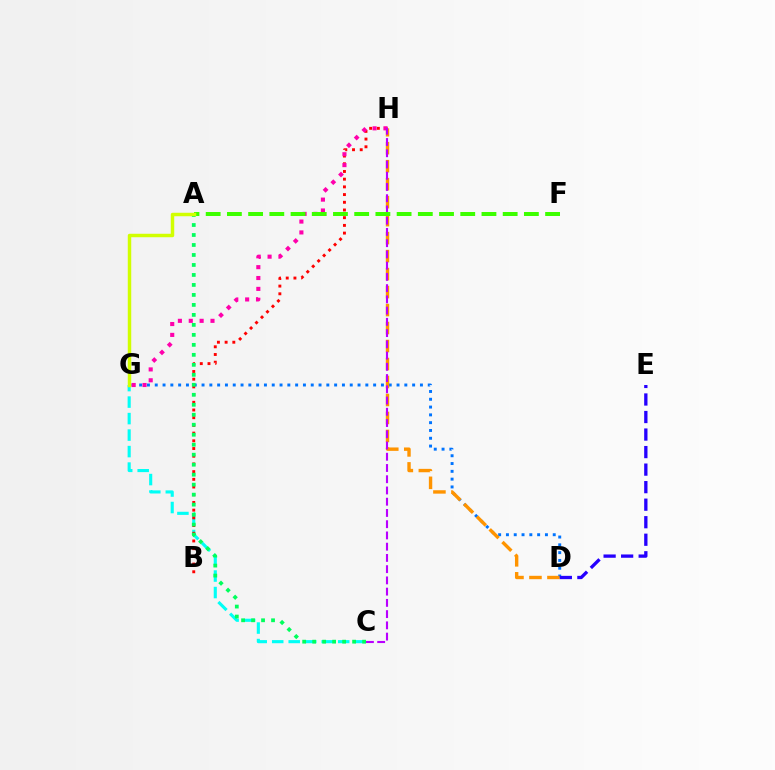{('C', 'G'): [{'color': '#00fff6', 'line_style': 'dashed', 'thickness': 2.24}], ('D', 'G'): [{'color': '#0074ff', 'line_style': 'dotted', 'thickness': 2.12}], ('D', 'H'): [{'color': '#ff9400', 'line_style': 'dashed', 'thickness': 2.44}], ('B', 'H'): [{'color': '#ff0000', 'line_style': 'dotted', 'thickness': 2.09}], ('G', 'H'): [{'color': '#ff00ac', 'line_style': 'dotted', 'thickness': 2.95}], ('A', 'C'): [{'color': '#00ff5c', 'line_style': 'dotted', 'thickness': 2.71}], ('C', 'H'): [{'color': '#b900ff', 'line_style': 'dashed', 'thickness': 1.53}], ('A', 'F'): [{'color': '#3dff00', 'line_style': 'dashed', 'thickness': 2.88}], ('D', 'E'): [{'color': '#2500ff', 'line_style': 'dashed', 'thickness': 2.38}], ('A', 'G'): [{'color': '#d1ff00', 'line_style': 'solid', 'thickness': 2.49}]}